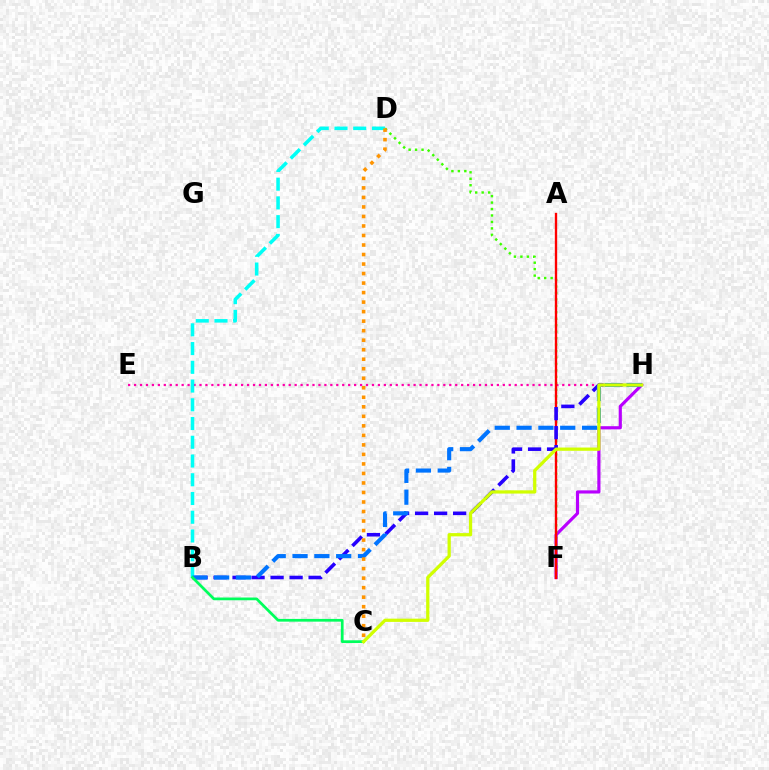{('F', 'H'): [{'color': '#b900ff', 'line_style': 'solid', 'thickness': 2.28}], ('E', 'H'): [{'color': '#ff00ac', 'line_style': 'dotted', 'thickness': 1.62}], ('D', 'F'): [{'color': '#3dff00', 'line_style': 'dotted', 'thickness': 1.75}], ('A', 'F'): [{'color': '#ff0000', 'line_style': 'solid', 'thickness': 1.69}], ('B', 'D'): [{'color': '#00fff6', 'line_style': 'dashed', 'thickness': 2.55}], ('B', 'H'): [{'color': '#2500ff', 'line_style': 'dashed', 'thickness': 2.58}, {'color': '#0074ff', 'line_style': 'dashed', 'thickness': 2.96}], ('C', 'D'): [{'color': '#ff9400', 'line_style': 'dotted', 'thickness': 2.59}], ('B', 'C'): [{'color': '#00ff5c', 'line_style': 'solid', 'thickness': 1.97}], ('C', 'H'): [{'color': '#d1ff00', 'line_style': 'solid', 'thickness': 2.34}]}